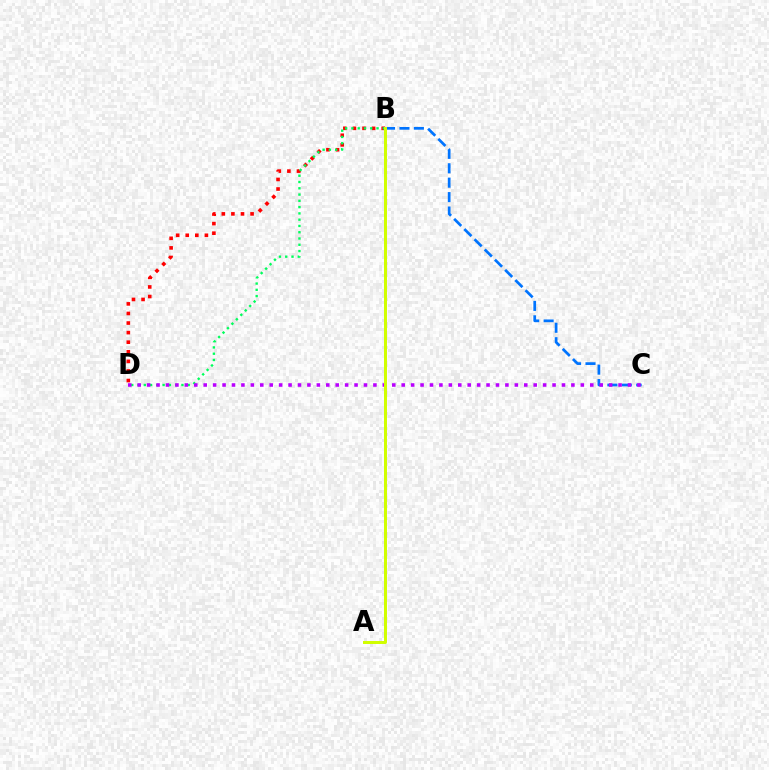{('B', 'D'): [{'color': '#ff0000', 'line_style': 'dotted', 'thickness': 2.6}, {'color': '#00ff5c', 'line_style': 'dotted', 'thickness': 1.71}], ('B', 'C'): [{'color': '#0074ff', 'line_style': 'dashed', 'thickness': 1.96}], ('C', 'D'): [{'color': '#b900ff', 'line_style': 'dotted', 'thickness': 2.56}], ('A', 'B'): [{'color': '#d1ff00', 'line_style': 'solid', 'thickness': 2.15}]}